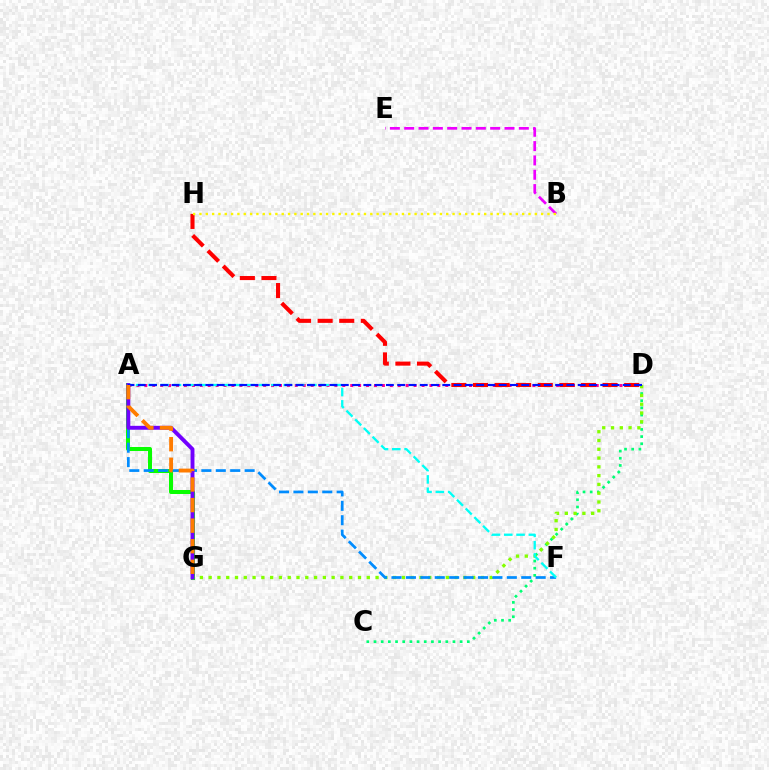{('C', 'D'): [{'color': '#00ff74', 'line_style': 'dotted', 'thickness': 1.95}], ('A', 'D'): [{'color': '#ff0094', 'line_style': 'dotted', 'thickness': 2.15}, {'color': '#0010ff', 'line_style': 'dashed', 'thickness': 1.53}], ('A', 'G'): [{'color': '#08ff00', 'line_style': 'solid', 'thickness': 2.89}, {'color': '#7200ff', 'line_style': 'solid', 'thickness': 2.81}, {'color': '#ff7c00', 'line_style': 'dashed', 'thickness': 2.79}], ('D', 'G'): [{'color': '#84ff00', 'line_style': 'dotted', 'thickness': 2.39}], ('A', 'F'): [{'color': '#008cff', 'line_style': 'dashed', 'thickness': 1.96}, {'color': '#00fff6', 'line_style': 'dashed', 'thickness': 1.67}], ('B', 'E'): [{'color': '#ee00ff', 'line_style': 'dashed', 'thickness': 1.95}], ('D', 'H'): [{'color': '#ff0000', 'line_style': 'dashed', 'thickness': 2.93}], ('B', 'H'): [{'color': '#fcf500', 'line_style': 'dotted', 'thickness': 1.72}]}